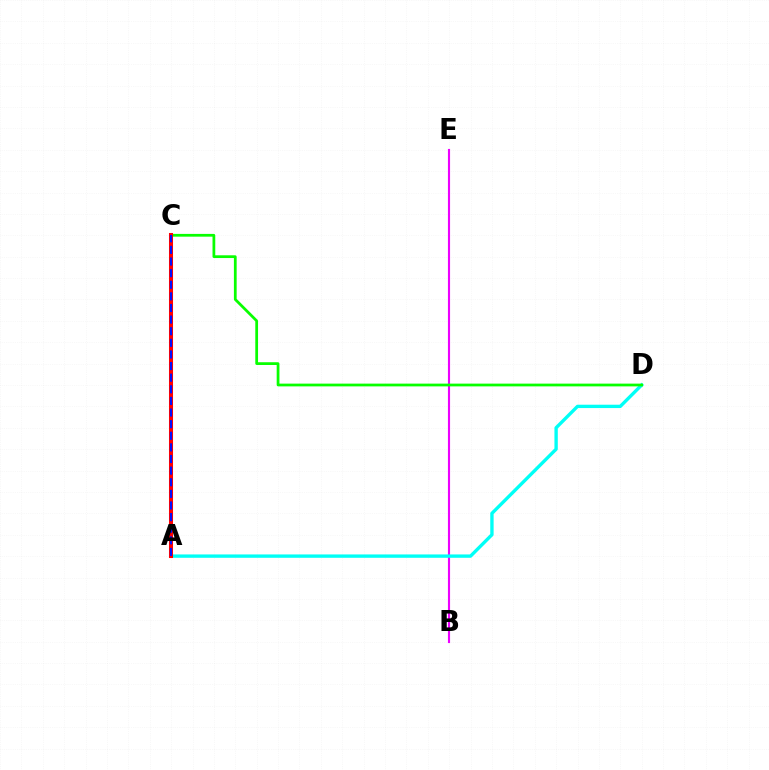{('B', 'E'): [{'color': '#ee00ff', 'line_style': 'solid', 'thickness': 1.53}], ('A', 'D'): [{'color': '#00fff6', 'line_style': 'solid', 'thickness': 2.41}], ('A', 'C'): [{'color': '#fcf500', 'line_style': 'dotted', 'thickness': 2.68}, {'color': '#ff0000', 'line_style': 'solid', 'thickness': 2.92}, {'color': '#0010ff', 'line_style': 'dashed', 'thickness': 1.58}], ('C', 'D'): [{'color': '#08ff00', 'line_style': 'solid', 'thickness': 1.98}]}